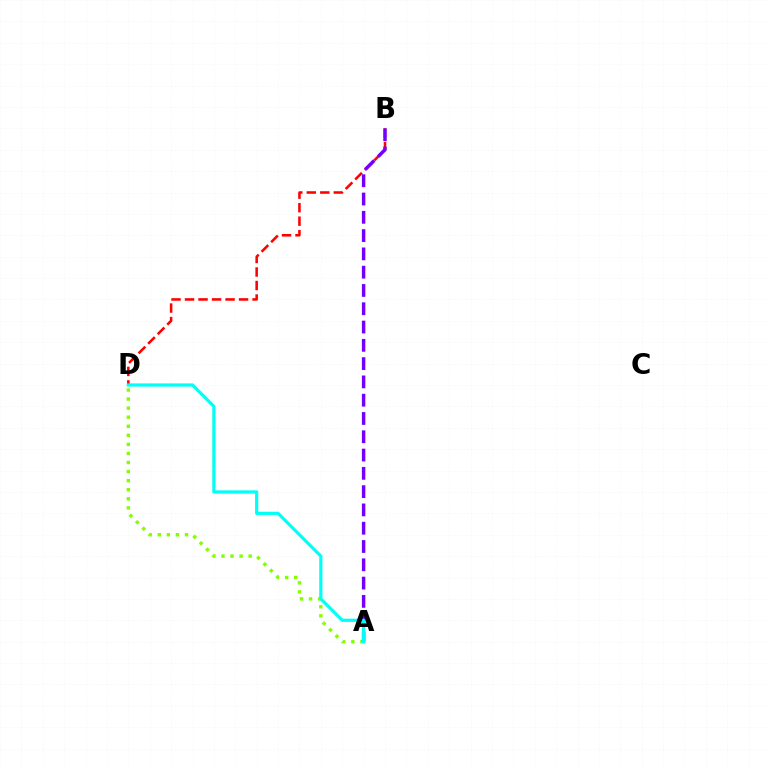{('B', 'D'): [{'color': '#ff0000', 'line_style': 'dashed', 'thickness': 1.84}], ('A', 'D'): [{'color': '#84ff00', 'line_style': 'dotted', 'thickness': 2.46}, {'color': '#00fff6', 'line_style': 'solid', 'thickness': 2.3}], ('A', 'B'): [{'color': '#7200ff', 'line_style': 'dashed', 'thickness': 2.48}]}